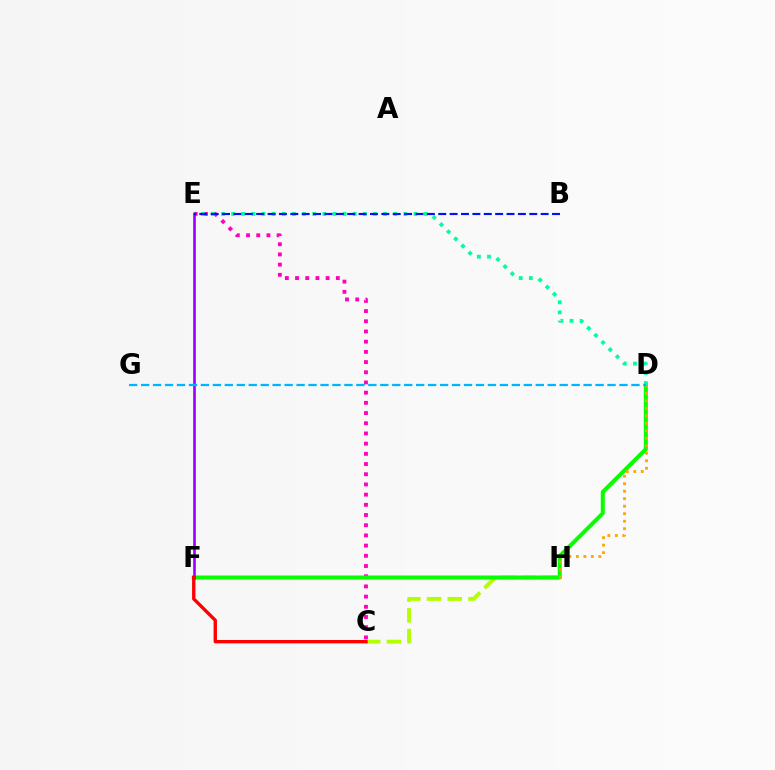{('C', 'E'): [{'color': '#ff00bd', 'line_style': 'dotted', 'thickness': 2.77}], ('C', 'H'): [{'color': '#b3ff00', 'line_style': 'dashed', 'thickness': 2.81}], ('D', 'F'): [{'color': '#08ff00', 'line_style': 'solid', 'thickness': 2.9}], ('D', 'E'): [{'color': '#00ff9d', 'line_style': 'dotted', 'thickness': 2.75}], ('D', 'H'): [{'color': '#ffa500', 'line_style': 'dotted', 'thickness': 2.04}], ('E', 'F'): [{'color': '#9b00ff', 'line_style': 'solid', 'thickness': 1.89}], ('D', 'G'): [{'color': '#00b5ff', 'line_style': 'dashed', 'thickness': 1.62}], ('C', 'F'): [{'color': '#ff0000', 'line_style': 'solid', 'thickness': 2.42}], ('B', 'E'): [{'color': '#0010ff', 'line_style': 'dashed', 'thickness': 1.55}]}